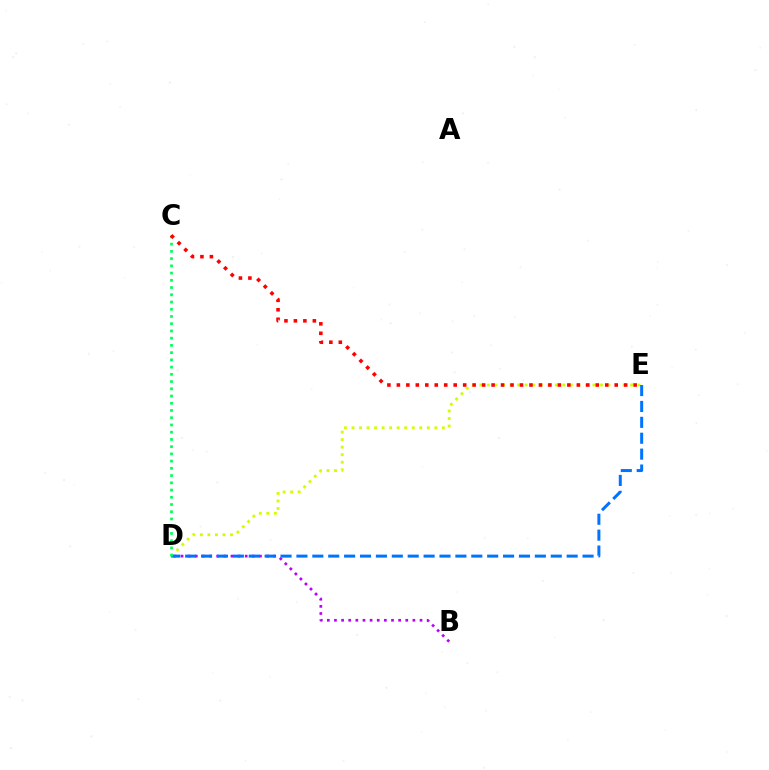{('D', 'E'): [{'color': '#d1ff00', 'line_style': 'dotted', 'thickness': 2.05}, {'color': '#0074ff', 'line_style': 'dashed', 'thickness': 2.16}], ('B', 'D'): [{'color': '#b900ff', 'line_style': 'dotted', 'thickness': 1.94}], ('C', 'D'): [{'color': '#00ff5c', 'line_style': 'dotted', 'thickness': 1.96}], ('C', 'E'): [{'color': '#ff0000', 'line_style': 'dotted', 'thickness': 2.57}]}